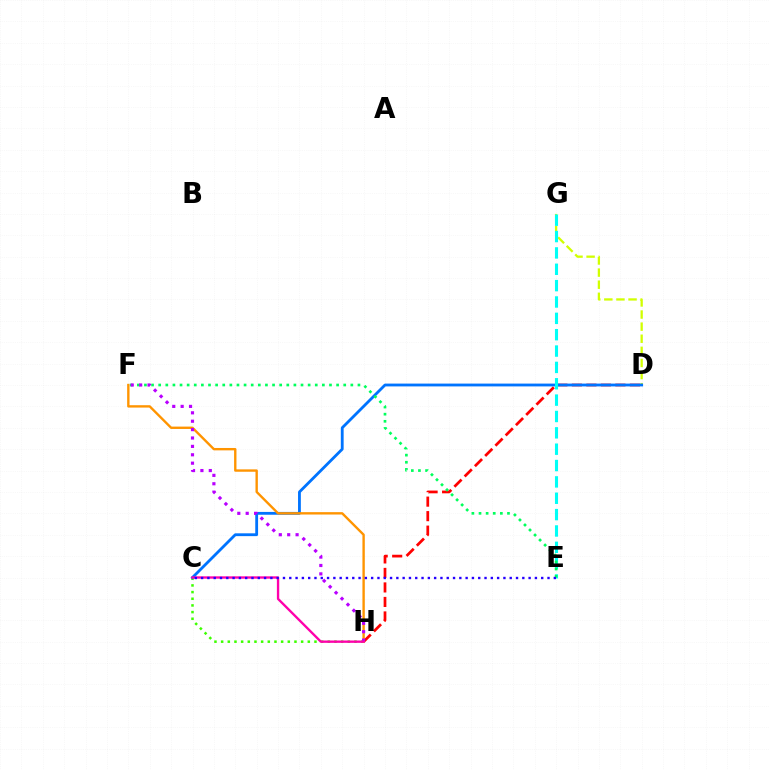{('D', 'H'): [{'color': '#ff0000', 'line_style': 'dashed', 'thickness': 1.97}], ('C', 'H'): [{'color': '#3dff00', 'line_style': 'dotted', 'thickness': 1.81}, {'color': '#ff00ac', 'line_style': 'solid', 'thickness': 1.69}], ('D', 'G'): [{'color': '#d1ff00', 'line_style': 'dashed', 'thickness': 1.64}], ('C', 'D'): [{'color': '#0074ff', 'line_style': 'solid', 'thickness': 2.03}], ('F', 'H'): [{'color': '#ff9400', 'line_style': 'solid', 'thickness': 1.71}, {'color': '#b900ff', 'line_style': 'dotted', 'thickness': 2.28}], ('E', 'G'): [{'color': '#00fff6', 'line_style': 'dashed', 'thickness': 2.22}], ('E', 'F'): [{'color': '#00ff5c', 'line_style': 'dotted', 'thickness': 1.93}], ('C', 'E'): [{'color': '#2500ff', 'line_style': 'dotted', 'thickness': 1.71}]}